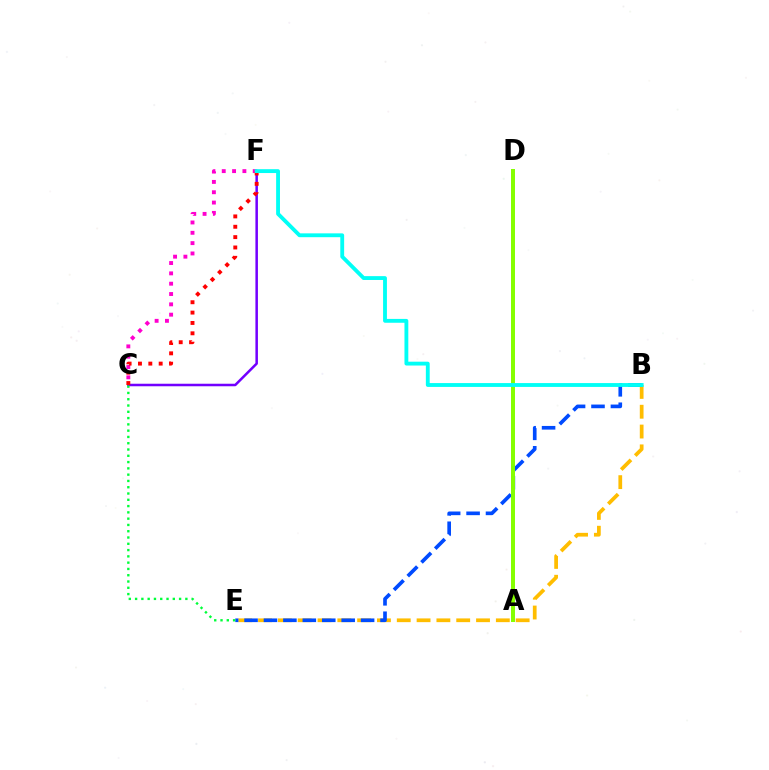{('C', 'F'): [{'color': '#7200ff', 'line_style': 'solid', 'thickness': 1.81}, {'color': '#ff00cf', 'line_style': 'dotted', 'thickness': 2.81}, {'color': '#ff0000', 'line_style': 'dotted', 'thickness': 2.81}], ('B', 'E'): [{'color': '#ffbd00', 'line_style': 'dashed', 'thickness': 2.69}, {'color': '#004bff', 'line_style': 'dashed', 'thickness': 2.64}], ('A', 'D'): [{'color': '#84ff00', 'line_style': 'solid', 'thickness': 2.86}], ('B', 'F'): [{'color': '#00fff6', 'line_style': 'solid', 'thickness': 2.77}], ('C', 'E'): [{'color': '#00ff39', 'line_style': 'dotted', 'thickness': 1.71}]}